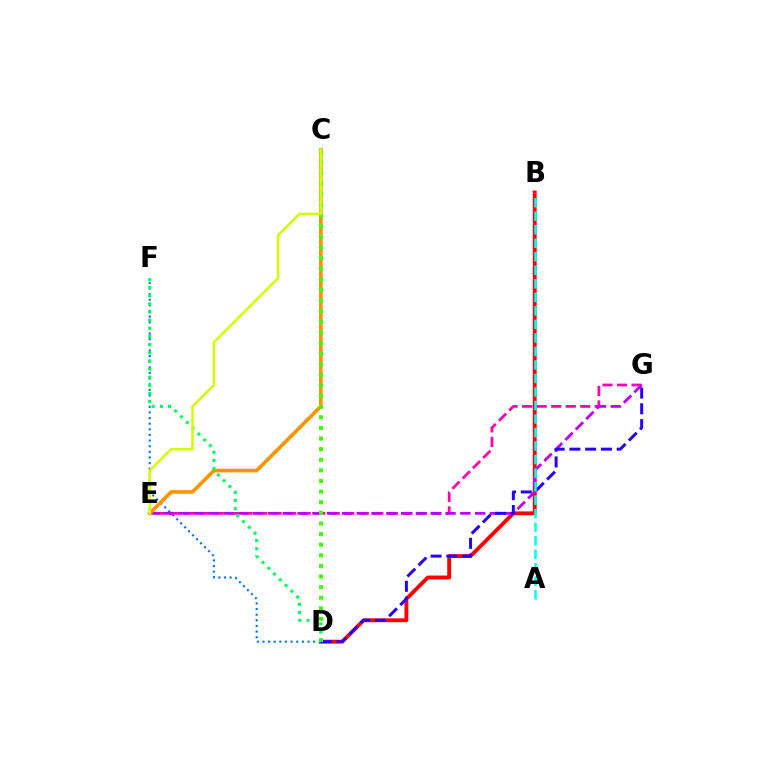{('E', 'G'): [{'color': '#ff00ac', 'line_style': 'dashed', 'thickness': 1.98}, {'color': '#b900ff', 'line_style': 'dashed', 'thickness': 2.01}], ('B', 'D'): [{'color': '#ff0000', 'line_style': 'solid', 'thickness': 2.78}], ('D', 'F'): [{'color': '#0074ff', 'line_style': 'dotted', 'thickness': 1.53}, {'color': '#00ff5c', 'line_style': 'dotted', 'thickness': 2.22}], ('C', 'E'): [{'color': '#ff9400', 'line_style': 'solid', 'thickness': 2.63}, {'color': '#d1ff00', 'line_style': 'solid', 'thickness': 1.82}], ('D', 'G'): [{'color': '#2500ff', 'line_style': 'dashed', 'thickness': 2.14}], ('A', 'B'): [{'color': '#00fff6', 'line_style': 'dashed', 'thickness': 1.84}], ('C', 'D'): [{'color': '#3dff00', 'line_style': 'dotted', 'thickness': 2.88}]}